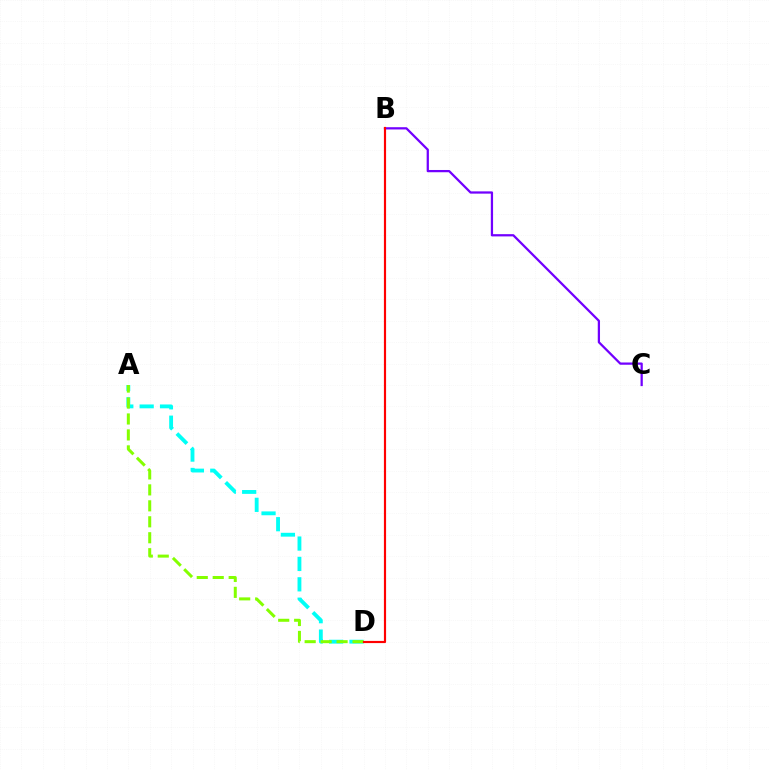{('B', 'C'): [{'color': '#7200ff', 'line_style': 'solid', 'thickness': 1.62}], ('A', 'D'): [{'color': '#00fff6', 'line_style': 'dashed', 'thickness': 2.77}, {'color': '#84ff00', 'line_style': 'dashed', 'thickness': 2.17}], ('B', 'D'): [{'color': '#ff0000', 'line_style': 'solid', 'thickness': 1.57}]}